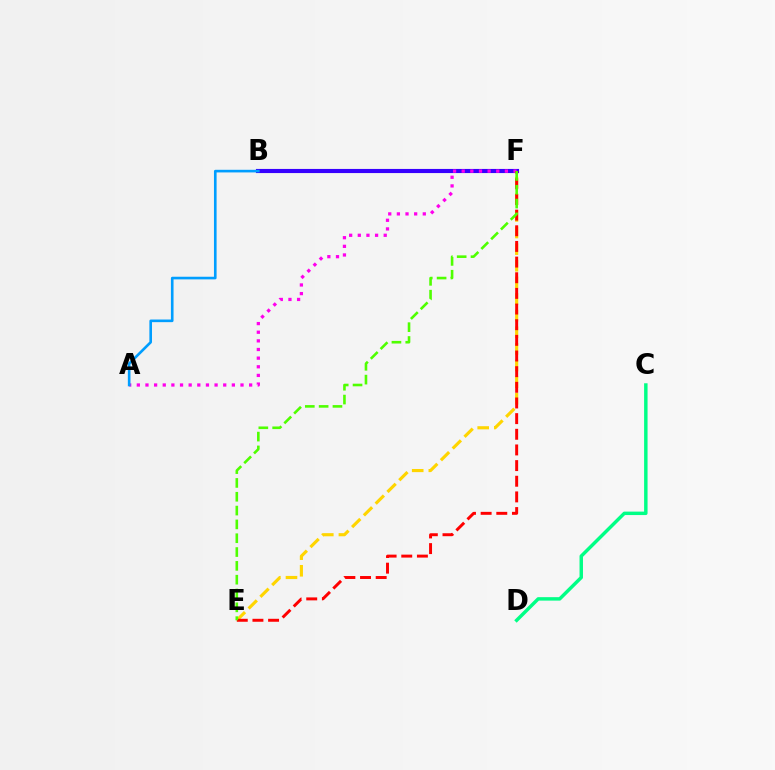{('C', 'D'): [{'color': '#00ff86', 'line_style': 'solid', 'thickness': 2.48}], ('E', 'F'): [{'color': '#ffd500', 'line_style': 'dashed', 'thickness': 2.26}, {'color': '#ff0000', 'line_style': 'dashed', 'thickness': 2.13}, {'color': '#4fff00', 'line_style': 'dashed', 'thickness': 1.88}], ('B', 'F'): [{'color': '#3700ff', 'line_style': 'solid', 'thickness': 2.97}], ('A', 'F'): [{'color': '#ff00ed', 'line_style': 'dotted', 'thickness': 2.35}], ('A', 'B'): [{'color': '#009eff', 'line_style': 'solid', 'thickness': 1.89}]}